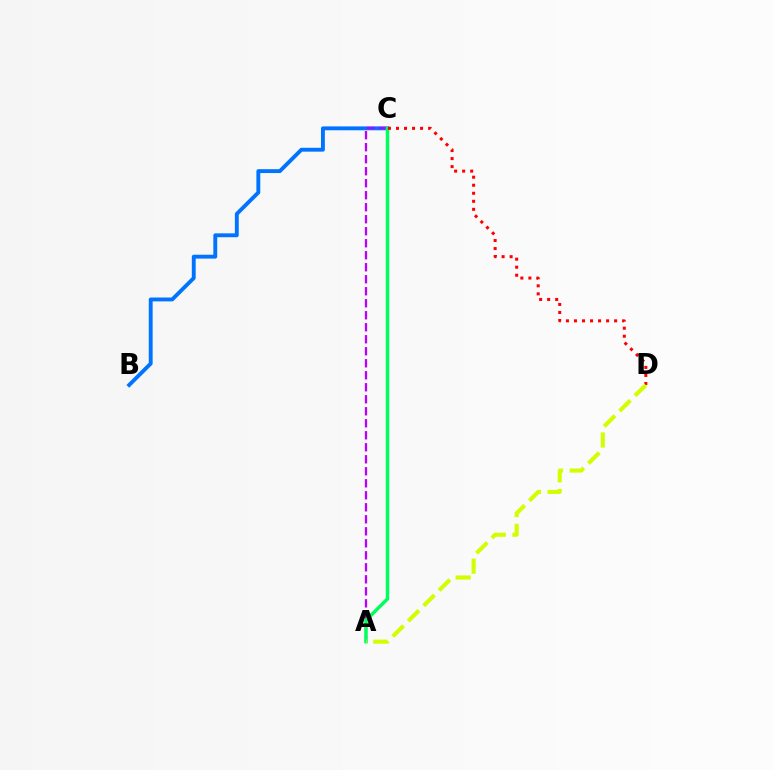{('B', 'C'): [{'color': '#0074ff', 'line_style': 'solid', 'thickness': 2.79}], ('A', 'C'): [{'color': '#b900ff', 'line_style': 'dashed', 'thickness': 1.63}, {'color': '#00ff5c', 'line_style': 'solid', 'thickness': 2.49}], ('C', 'D'): [{'color': '#ff0000', 'line_style': 'dotted', 'thickness': 2.18}], ('A', 'D'): [{'color': '#d1ff00', 'line_style': 'dashed', 'thickness': 2.96}]}